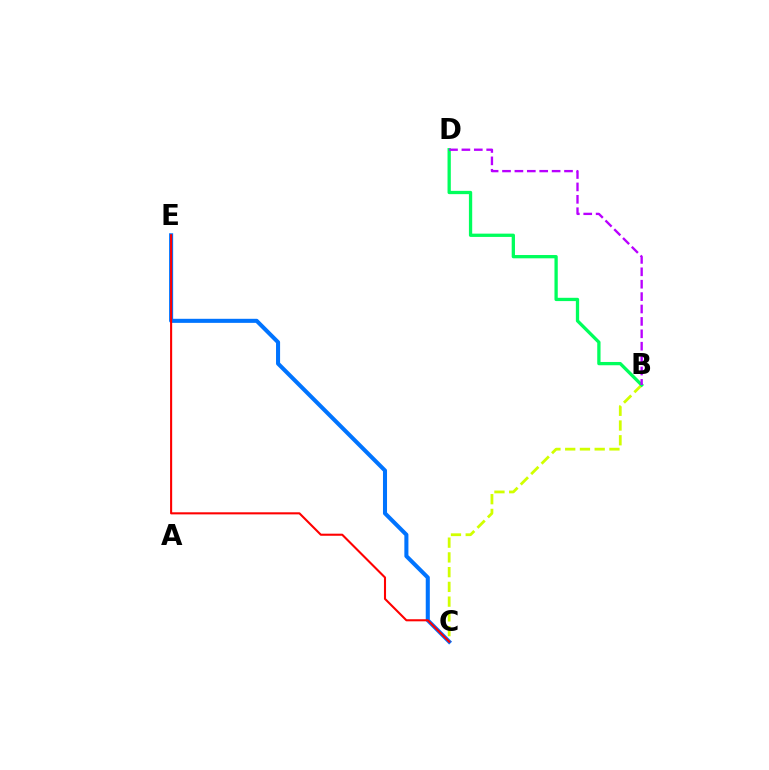{('B', 'C'): [{'color': '#d1ff00', 'line_style': 'dashed', 'thickness': 2.0}], ('C', 'E'): [{'color': '#0074ff', 'line_style': 'solid', 'thickness': 2.92}, {'color': '#ff0000', 'line_style': 'solid', 'thickness': 1.5}], ('B', 'D'): [{'color': '#00ff5c', 'line_style': 'solid', 'thickness': 2.37}, {'color': '#b900ff', 'line_style': 'dashed', 'thickness': 1.68}]}